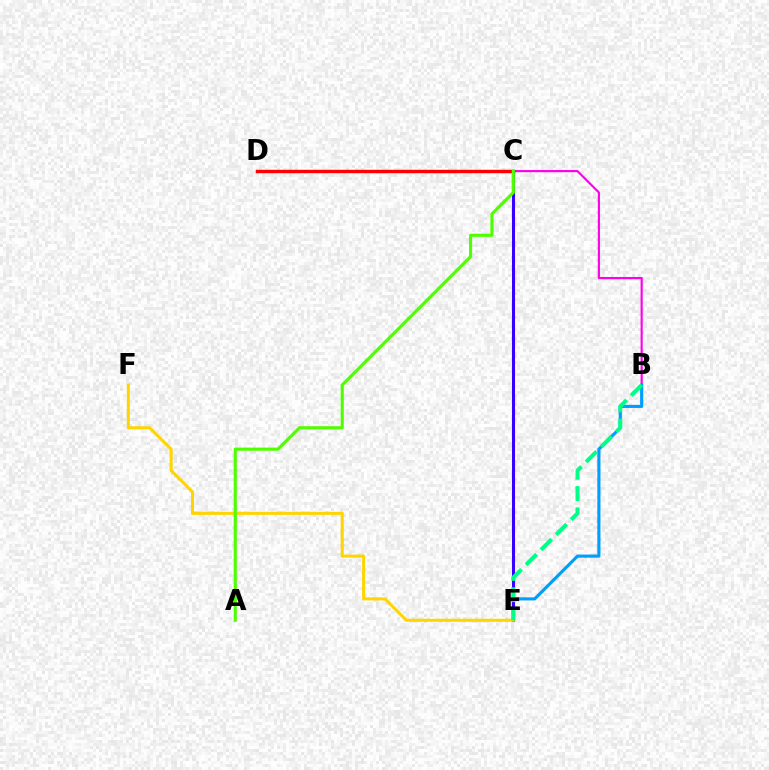{('B', 'C'): [{'color': '#ff00ed', 'line_style': 'solid', 'thickness': 1.55}], ('B', 'E'): [{'color': '#009eff', 'line_style': 'solid', 'thickness': 2.25}, {'color': '#00ff86', 'line_style': 'dashed', 'thickness': 2.89}], ('C', 'D'): [{'color': '#ff0000', 'line_style': 'solid', 'thickness': 2.46}], ('C', 'E'): [{'color': '#3700ff', 'line_style': 'solid', 'thickness': 2.21}], ('E', 'F'): [{'color': '#ffd500', 'line_style': 'solid', 'thickness': 2.19}], ('A', 'C'): [{'color': '#4fff00', 'line_style': 'solid', 'thickness': 2.24}]}